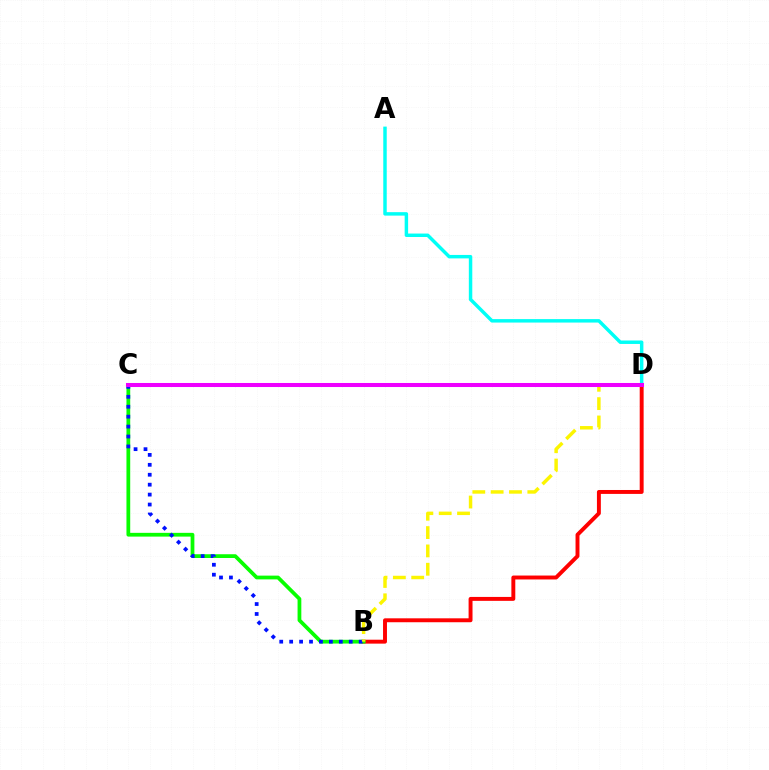{('B', 'D'): [{'color': '#ff0000', 'line_style': 'solid', 'thickness': 2.82}, {'color': '#fcf500', 'line_style': 'dashed', 'thickness': 2.49}], ('A', 'D'): [{'color': '#00fff6', 'line_style': 'solid', 'thickness': 2.49}], ('B', 'C'): [{'color': '#08ff00', 'line_style': 'solid', 'thickness': 2.7}, {'color': '#0010ff', 'line_style': 'dotted', 'thickness': 2.7}], ('C', 'D'): [{'color': '#ee00ff', 'line_style': 'solid', 'thickness': 2.91}]}